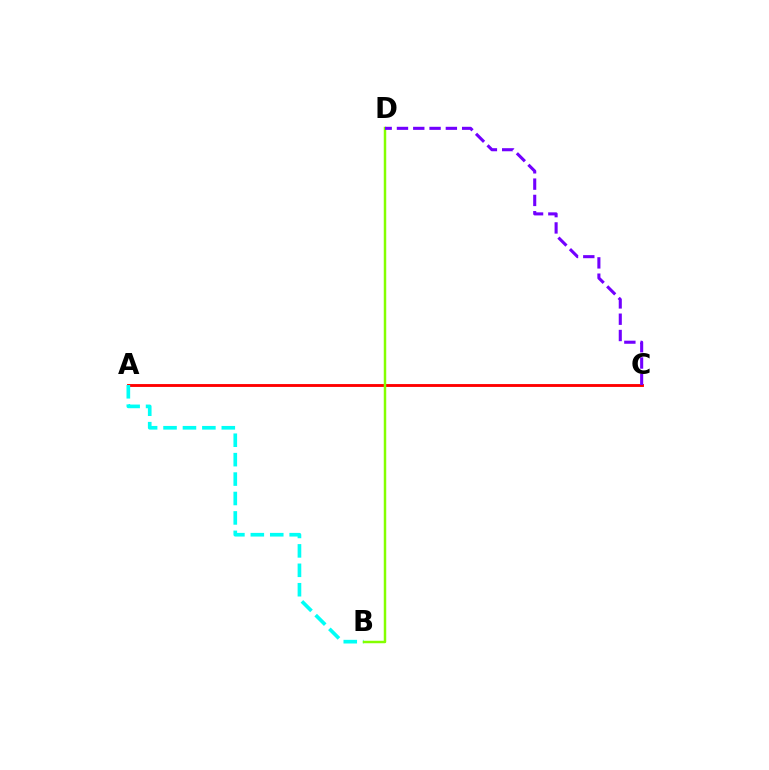{('A', 'C'): [{'color': '#ff0000', 'line_style': 'solid', 'thickness': 2.07}], ('A', 'B'): [{'color': '#00fff6', 'line_style': 'dashed', 'thickness': 2.64}], ('B', 'D'): [{'color': '#84ff00', 'line_style': 'solid', 'thickness': 1.78}], ('C', 'D'): [{'color': '#7200ff', 'line_style': 'dashed', 'thickness': 2.21}]}